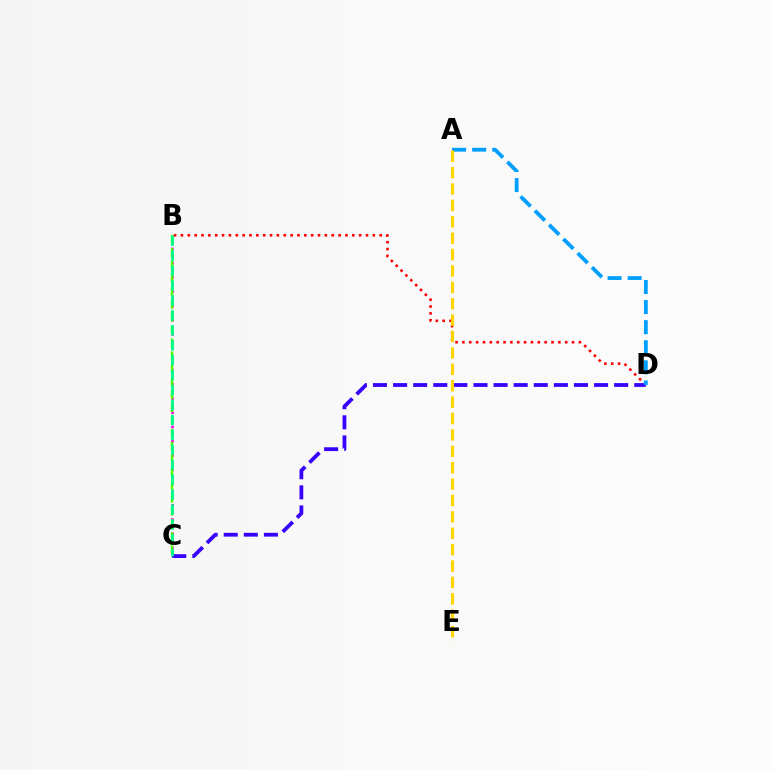{('B', 'C'): [{'color': '#ff00ed', 'line_style': 'dotted', 'thickness': 1.93}, {'color': '#4fff00', 'line_style': 'dashed', 'thickness': 1.76}, {'color': '#00ff86', 'line_style': 'dashed', 'thickness': 2.03}], ('B', 'D'): [{'color': '#ff0000', 'line_style': 'dotted', 'thickness': 1.86}], ('C', 'D'): [{'color': '#3700ff', 'line_style': 'dashed', 'thickness': 2.73}], ('A', 'D'): [{'color': '#009eff', 'line_style': 'dashed', 'thickness': 2.73}], ('A', 'E'): [{'color': '#ffd500', 'line_style': 'dashed', 'thickness': 2.23}]}